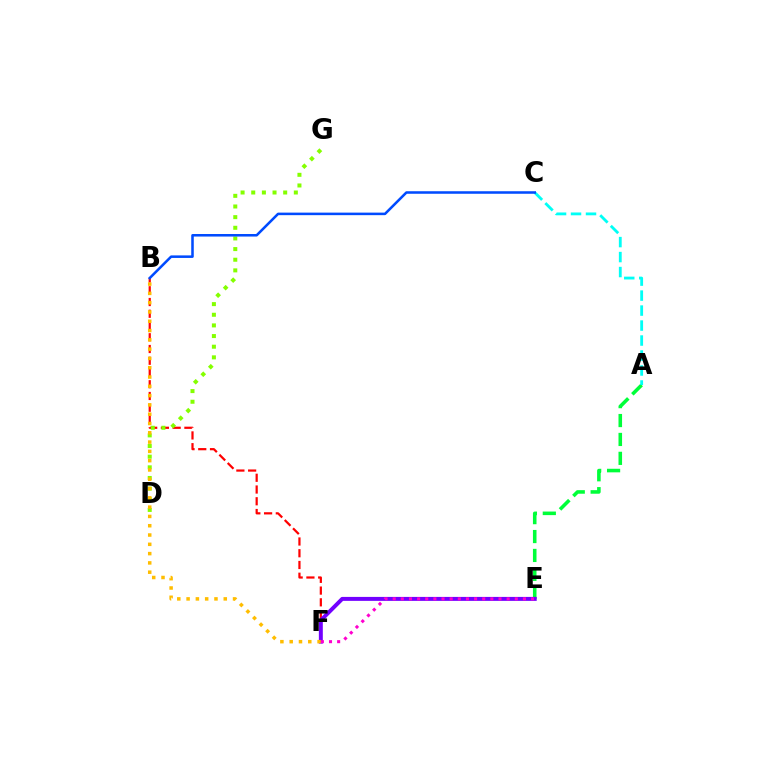{('A', 'E'): [{'color': '#00ff39', 'line_style': 'dashed', 'thickness': 2.57}], ('B', 'F'): [{'color': '#ff0000', 'line_style': 'dashed', 'thickness': 1.6}, {'color': '#ffbd00', 'line_style': 'dotted', 'thickness': 2.53}], ('D', 'G'): [{'color': '#84ff00', 'line_style': 'dotted', 'thickness': 2.89}], ('A', 'C'): [{'color': '#00fff6', 'line_style': 'dashed', 'thickness': 2.03}], ('E', 'F'): [{'color': '#7200ff', 'line_style': 'solid', 'thickness': 2.85}, {'color': '#ff00cf', 'line_style': 'dotted', 'thickness': 2.21}], ('B', 'C'): [{'color': '#004bff', 'line_style': 'solid', 'thickness': 1.83}]}